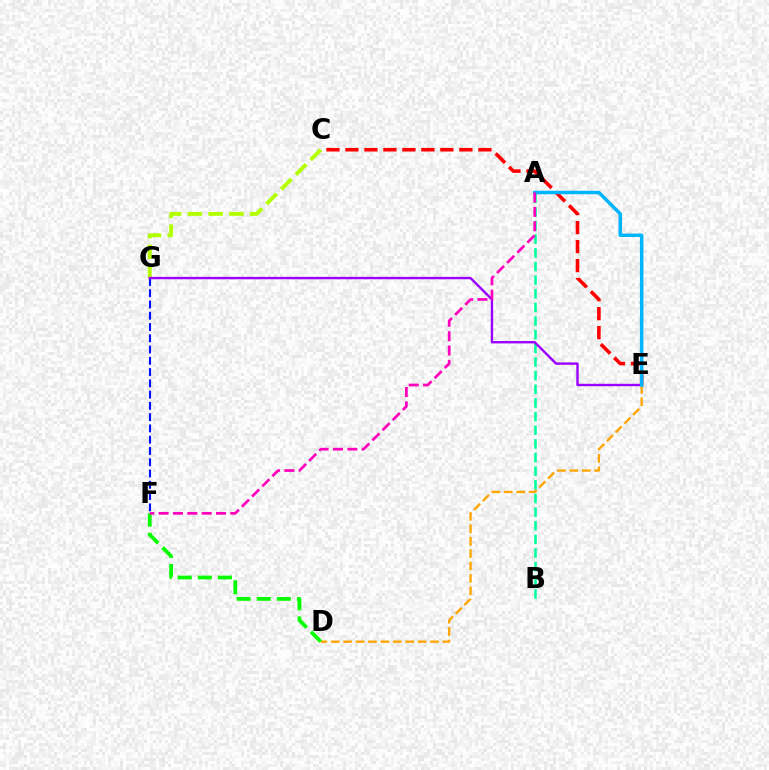{('F', 'G'): [{'color': '#0010ff', 'line_style': 'dashed', 'thickness': 1.53}], ('A', 'B'): [{'color': '#00ff9d', 'line_style': 'dashed', 'thickness': 1.85}], ('C', 'E'): [{'color': '#ff0000', 'line_style': 'dashed', 'thickness': 2.58}], ('C', 'G'): [{'color': '#b3ff00', 'line_style': 'dashed', 'thickness': 2.82}], ('D', 'E'): [{'color': '#ffa500', 'line_style': 'dashed', 'thickness': 1.68}], ('E', 'G'): [{'color': '#9b00ff', 'line_style': 'solid', 'thickness': 1.72}], ('A', 'E'): [{'color': '#00b5ff', 'line_style': 'solid', 'thickness': 2.52}], ('D', 'F'): [{'color': '#08ff00', 'line_style': 'dashed', 'thickness': 2.73}], ('A', 'F'): [{'color': '#ff00bd', 'line_style': 'dashed', 'thickness': 1.95}]}